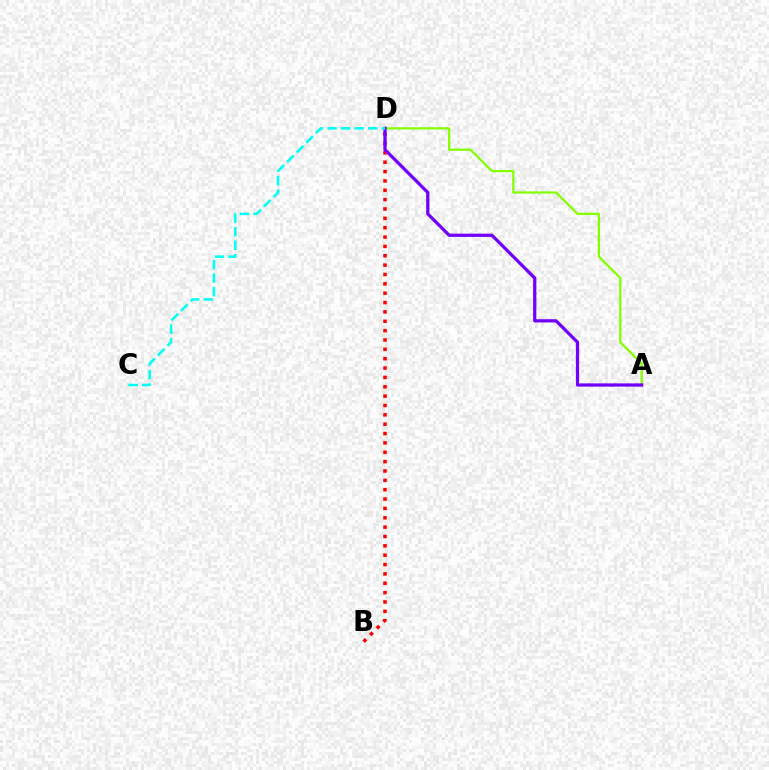{('A', 'D'): [{'color': '#84ff00', 'line_style': 'solid', 'thickness': 1.61}, {'color': '#7200ff', 'line_style': 'solid', 'thickness': 2.34}], ('B', 'D'): [{'color': '#ff0000', 'line_style': 'dotted', 'thickness': 2.54}], ('C', 'D'): [{'color': '#00fff6', 'line_style': 'dashed', 'thickness': 1.84}]}